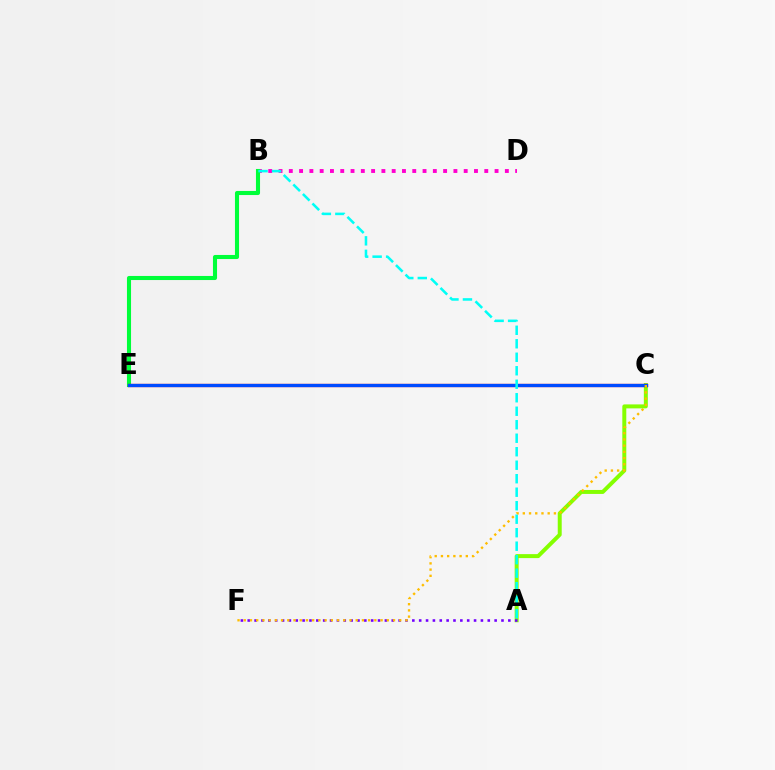{('B', 'D'): [{'color': '#ff00cf', 'line_style': 'dotted', 'thickness': 2.8}], ('B', 'E'): [{'color': '#00ff39', 'line_style': 'solid', 'thickness': 2.93}], ('A', 'C'): [{'color': '#84ff00', 'line_style': 'solid', 'thickness': 2.86}], ('C', 'E'): [{'color': '#ff0000', 'line_style': 'solid', 'thickness': 2.35}, {'color': '#004bff', 'line_style': 'solid', 'thickness': 2.35}], ('A', 'F'): [{'color': '#7200ff', 'line_style': 'dotted', 'thickness': 1.86}], ('A', 'B'): [{'color': '#00fff6', 'line_style': 'dashed', 'thickness': 1.83}], ('C', 'F'): [{'color': '#ffbd00', 'line_style': 'dotted', 'thickness': 1.69}]}